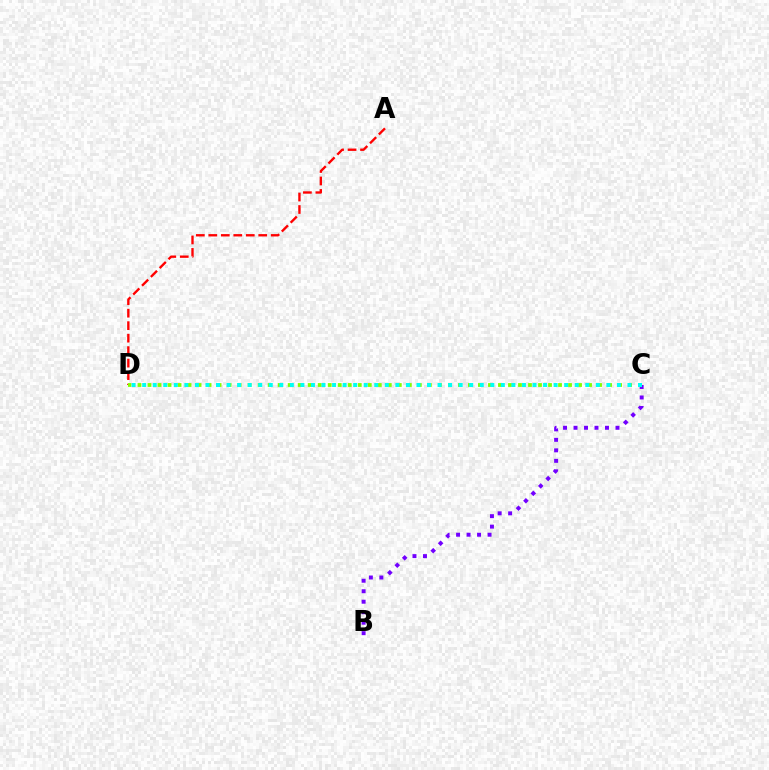{('B', 'C'): [{'color': '#7200ff', 'line_style': 'dotted', 'thickness': 2.85}], ('A', 'D'): [{'color': '#ff0000', 'line_style': 'dashed', 'thickness': 1.7}], ('C', 'D'): [{'color': '#84ff00', 'line_style': 'dotted', 'thickness': 2.72}, {'color': '#00fff6', 'line_style': 'dotted', 'thickness': 2.87}]}